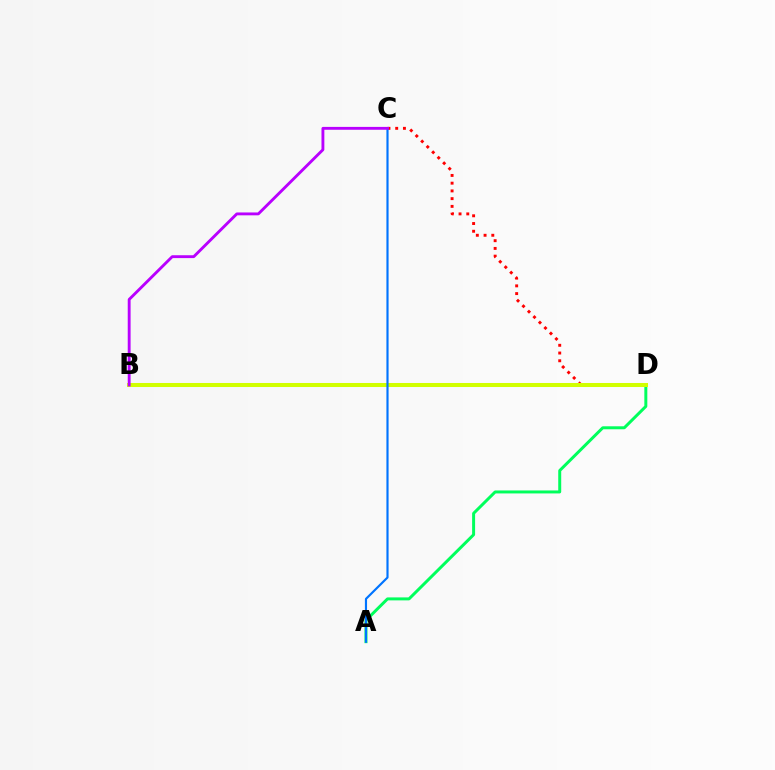{('A', 'D'): [{'color': '#00ff5c', 'line_style': 'solid', 'thickness': 2.14}], ('C', 'D'): [{'color': '#ff0000', 'line_style': 'dotted', 'thickness': 2.1}], ('B', 'D'): [{'color': '#d1ff00', 'line_style': 'solid', 'thickness': 2.9}], ('A', 'C'): [{'color': '#0074ff', 'line_style': 'solid', 'thickness': 1.55}], ('B', 'C'): [{'color': '#b900ff', 'line_style': 'solid', 'thickness': 2.06}]}